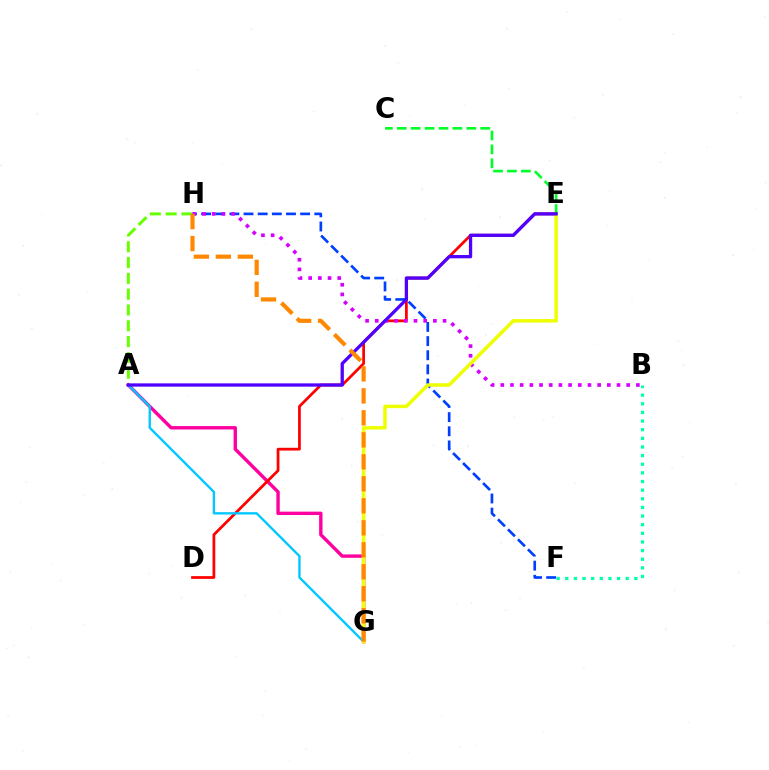{('B', 'F'): [{'color': '#00ffaf', 'line_style': 'dotted', 'thickness': 2.35}], ('F', 'H'): [{'color': '#003fff', 'line_style': 'dashed', 'thickness': 1.92}], ('A', 'H'): [{'color': '#66ff00', 'line_style': 'dashed', 'thickness': 2.15}], ('A', 'G'): [{'color': '#ff00a0', 'line_style': 'solid', 'thickness': 2.44}, {'color': '#00c7ff', 'line_style': 'solid', 'thickness': 1.7}], ('D', 'E'): [{'color': '#ff0000', 'line_style': 'solid', 'thickness': 1.98}], ('B', 'H'): [{'color': '#d600ff', 'line_style': 'dotted', 'thickness': 2.63}], ('E', 'G'): [{'color': '#eeff00', 'line_style': 'solid', 'thickness': 2.52}], ('C', 'E'): [{'color': '#00ff27', 'line_style': 'dashed', 'thickness': 1.89}], ('A', 'E'): [{'color': '#4f00ff', 'line_style': 'solid', 'thickness': 2.36}], ('G', 'H'): [{'color': '#ff8800', 'line_style': 'dashed', 'thickness': 2.99}]}